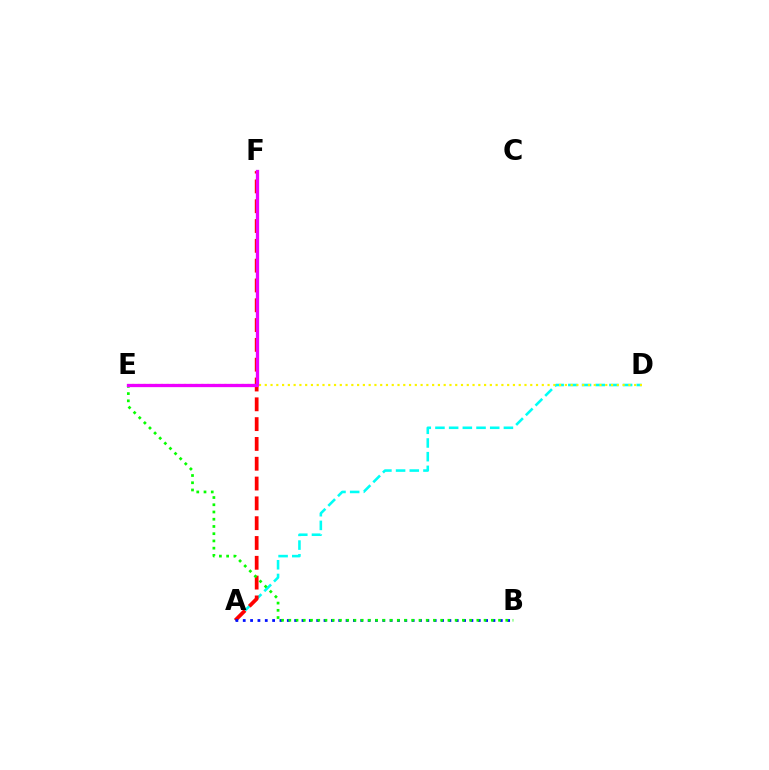{('A', 'D'): [{'color': '#00fff6', 'line_style': 'dashed', 'thickness': 1.86}], ('A', 'F'): [{'color': '#ff0000', 'line_style': 'dashed', 'thickness': 2.69}], ('D', 'E'): [{'color': '#fcf500', 'line_style': 'dotted', 'thickness': 1.57}], ('A', 'B'): [{'color': '#0010ff', 'line_style': 'dotted', 'thickness': 2.0}], ('B', 'E'): [{'color': '#08ff00', 'line_style': 'dotted', 'thickness': 1.97}], ('E', 'F'): [{'color': '#ee00ff', 'line_style': 'solid', 'thickness': 2.37}]}